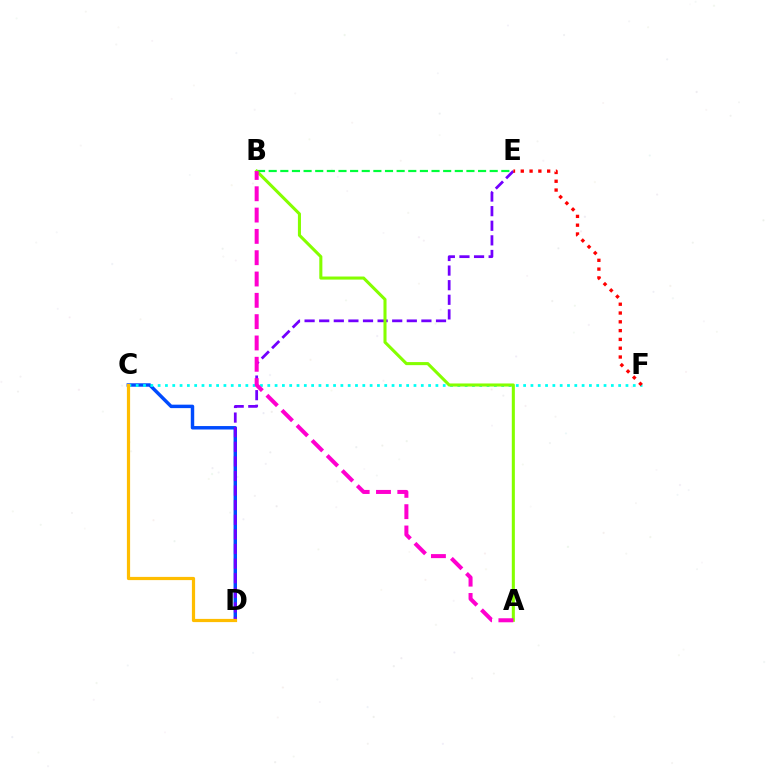{('C', 'D'): [{'color': '#004bff', 'line_style': 'solid', 'thickness': 2.48}, {'color': '#ffbd00', 'line_style': 'solid', 'thickness': 2.31}], ('D', 'E'): [{'color': '#7200ff', 'line_style': 'dashed', 'thickness': 1.98}], ('C', 'F'): [{'color': '#00fff6', 'line_style': 'dotted', 'thickness': 1.99}], ('B', 'E'): [{'color': '#00ff39', 'line_style': 'dashed', 'thickness': 1.58}], ('A', 'B'): [{'color': '#84ff00', 'line_style': 'solid', 'thickness': 2.21}, {'color': '#ff00cf', 'line_style': 'dashed', 'thickness': 2.9}], ('E', 'F'): [{'color': '#ff0000', 'line_style': 'dotted', 'thickness': 2.39}]}